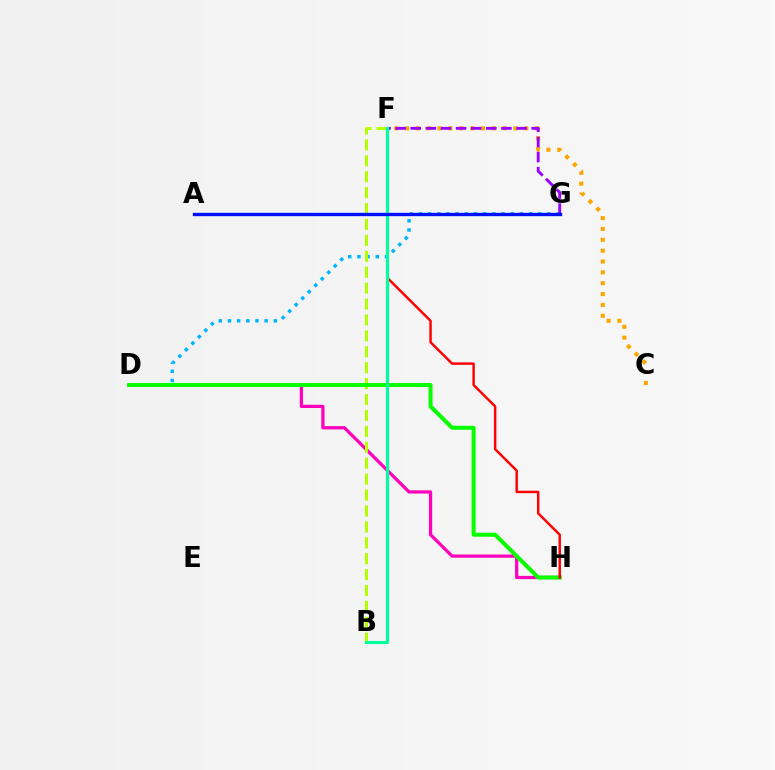{('D', 'G'): [{'color': '#00b5ff', 'line_style': 'dotted', 'thickness': 2.49}], ('D', 'H'): [{'color': '#ff00bd', 'line_style': 'solid', 'thickness': 2.33}, {'color': '#08ff00', 'line_style': 'solid', 'thickness': 2.89}], ('B', 'F'): [{'color': '#b3ff00', 'line_style': 'dashed', 'thickness': 2.16}, {'color': '#00ff9d', 'line_style': 'solid', 'thickness': 2.22}], ('F', 'H'): [{'color': '#ff0000', 'line_style': 'solid', 'thickness': 1.77}], ('C', 'F'): [{'color': '#ffa500', 'line_style': 'dotted', 'thickness': 2.95}], ('F', 'G'): [{'color': '#9b00ff', 'line_style': 'dashed', 'thickness': 2.05}], ('A', 'G'): [{'color': '#0010ff', 'line_style': 'solid', 'thickness': 2.39}]}